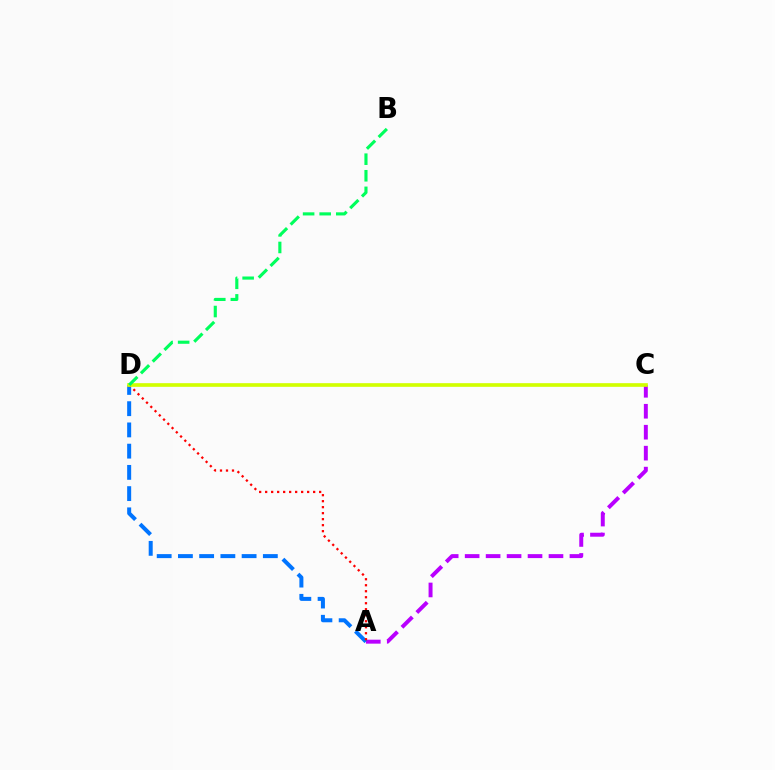{('A', 'C'): [{'color': '#b900ff', 'line_style': 'dashed', 'thickness': 2.85}], ('A', 'D'): [{'color': '#0074ff', 'line_style': 'dashed', 'thickness': 2.88}, {'color': '#ff0000', 'line_style': 'dotted', 'thickness': 1.63}], ('C', 'D'): [{'color': '#d1ff00', 'line_style': 'solid', 'thickness': 2.64}], ('B', 'D'): [{'color': '#00ff5c', 'line_style': 'dashed', 'thickness': 2.25}]}